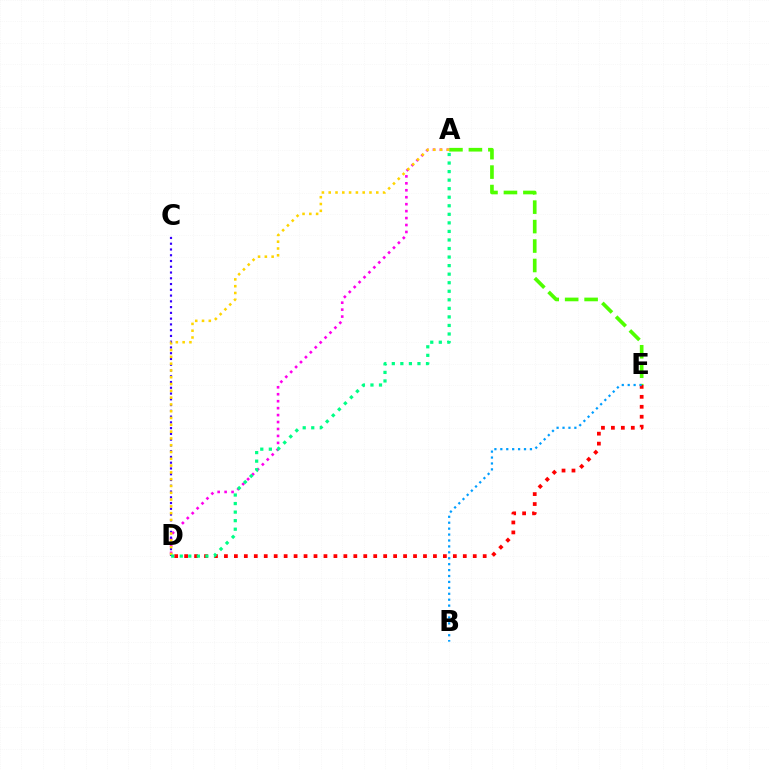{('A', 'E'): [{'color': '#4fff00', 'line_style': 'dashed', 'thickness': 2.64}], ('A', 'D'): [{'color': '#ff00ed', 'line_style': 'dotted', 'thickness': 1.89}, {'color': '#ffd500', 'line_style': 'dotted', 'thickness': 1.85}, {'color': '#00ff86', 'line_style': 'dotted', 'thickness': 2.32}], ('C', 'D'): [{'color': '#3700ff', 'line_style': 'dotted', 'thickness': 1.57}], ('D', 'E'): [{'color': '#ff0000', 'line_style': 'dotted', 'thickness': 2.7}], ('B', 'E'): [{'color': '#009eff', 'line_style': 'dotted', 'thickness': 1.61}]}